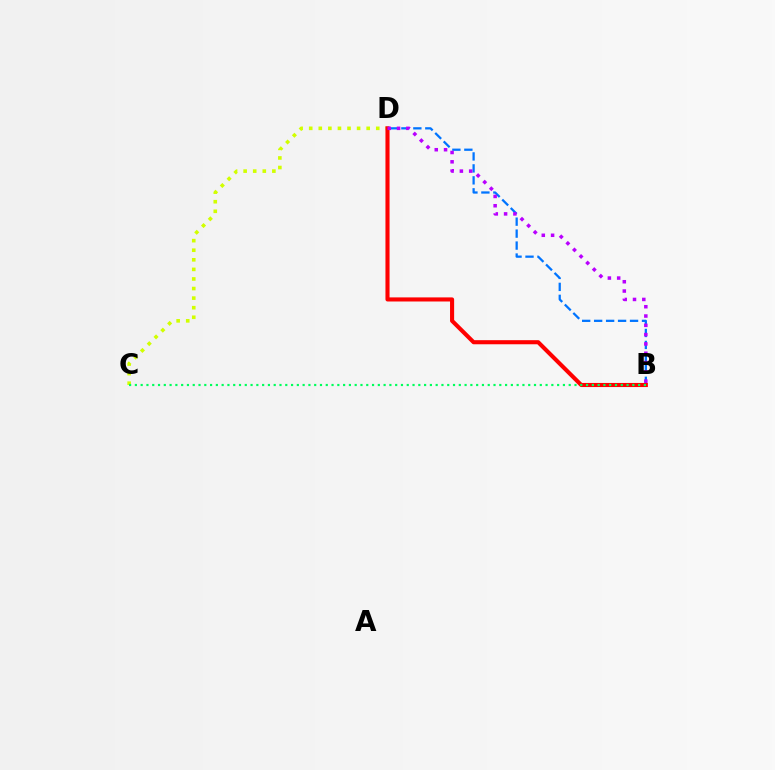{('C', 'D'): [{'color': '#d1ff00', 'line_style': 'dotted', 'thickness': 2.6}], ('B', 'D'): [{'color': '#0074ff', 'line_style': 'dashed', 'thickness': 1.63}, {'color': '#ff0000', 'line_style': 'solid', 'thickness': 2.95}, {'color': '#b900ff', 'line_style': 'dotted', 'thickness': 2.53}], ('B', 'C'): [{'color': '#00ff5c', 'line_style': 'dotted', 'thickness': 1.57}]}